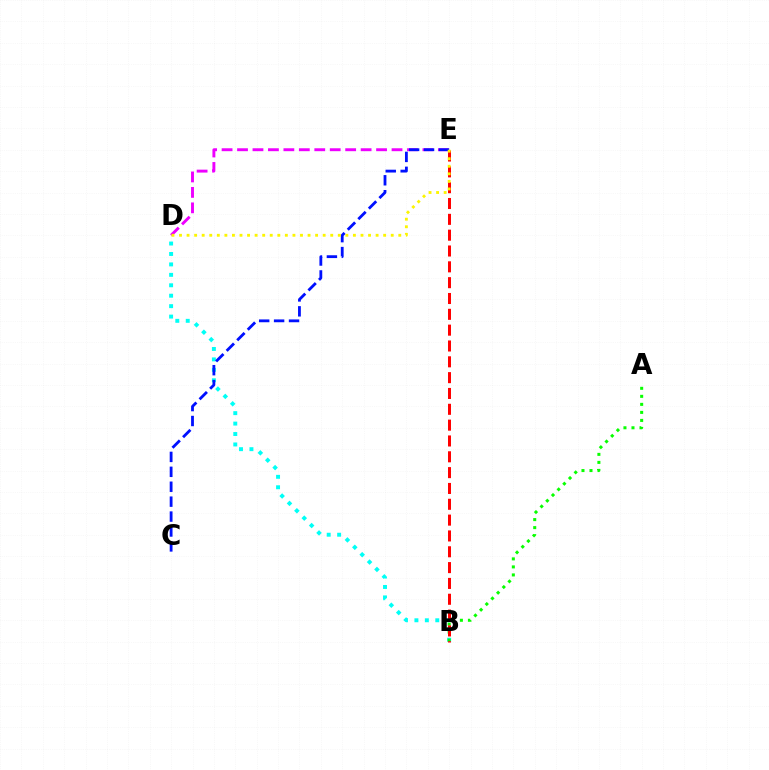{('B', 'D'): [{'color': '#00fff6', 'line_style': 'dotted', 'thickness': 2.84}], ('D', 'E'): [{'color': '#ee00ff', 'line_style': 'dashed', 'thickness': 2.1}, {'color': '#fcf500', 'line_style': 'dotted', 'thickness': 2.05}], ('A', 'B'): [{'color': '#08ff00', 'line_style': 'dotted', 'thickness': 2.18}], ('C', 'E'): [{'color': '#0010ff', 'line_style': 'dashed', 'thickness': 2.03}], ('B', 'E'): [{'color': '#ff0000', 'line_style': 'dashed', 'thickness': 2.15}]}